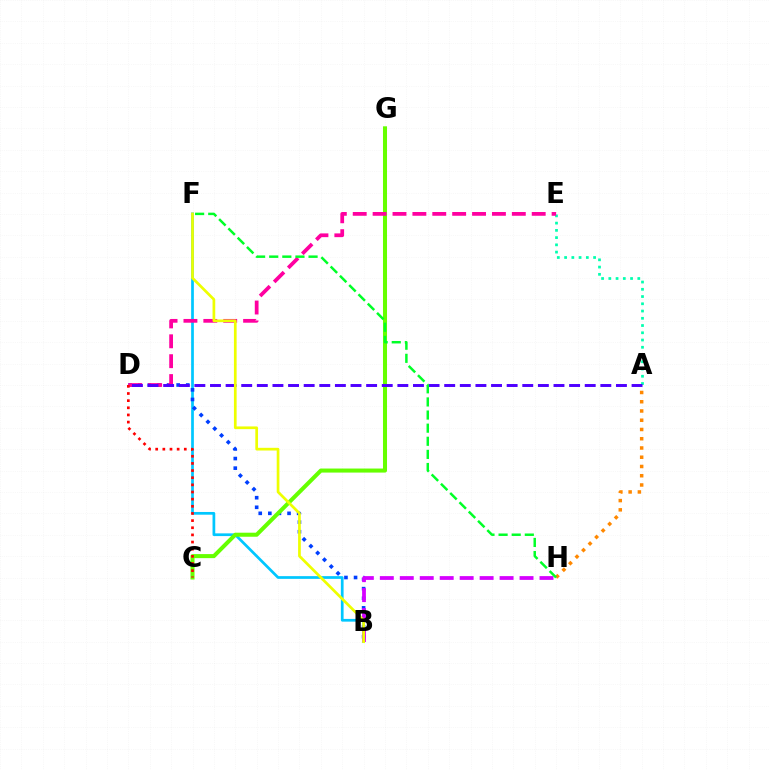{('A', 'H'): [{'color': '#ff8800', 'line_style': 'dotted', 'thickness': 2.51}], ('A', 'E'): [{'color': '#00ffaf', 'line_style': 'dotted', 'thickness': 1.97}], ('B', 'F'): [{'color': '#00c7ff', 'line_style': 'solid', 'thickness': 1.96}, {'color': '#eeff00', 'line_style': 'solid', 'thickness': 1.95}], ('B', 'D'): [{'color': '#003fff', 'line_style': 'dotted', 'thickness': 2.61}], ('C', 'G'): [{'color': '#66ff00', 'line_style': 'solid', 'thickness': 2.91}], ('D', 'E'): [{'color': '#ff00a0', 'line_style': 'dashed', 'thickness': 2.7}], ('A', 'D'): [{'color': '#4f00ff', 'line_style': 'dashed', 'thickness': 2.12}], ('B', 'H'): [{'color': '#d600ff', 'line_style': 'dashed', 'thickness': 2.71}], ('C', 'D'): [{'color': '#ff0000', 'line_style': 'dotted', 'thickness': 1.94}], ('F', 'H'): [{'color': '#00ff27', 'line_style': 'dashed', 'thickness': 1.78}]}